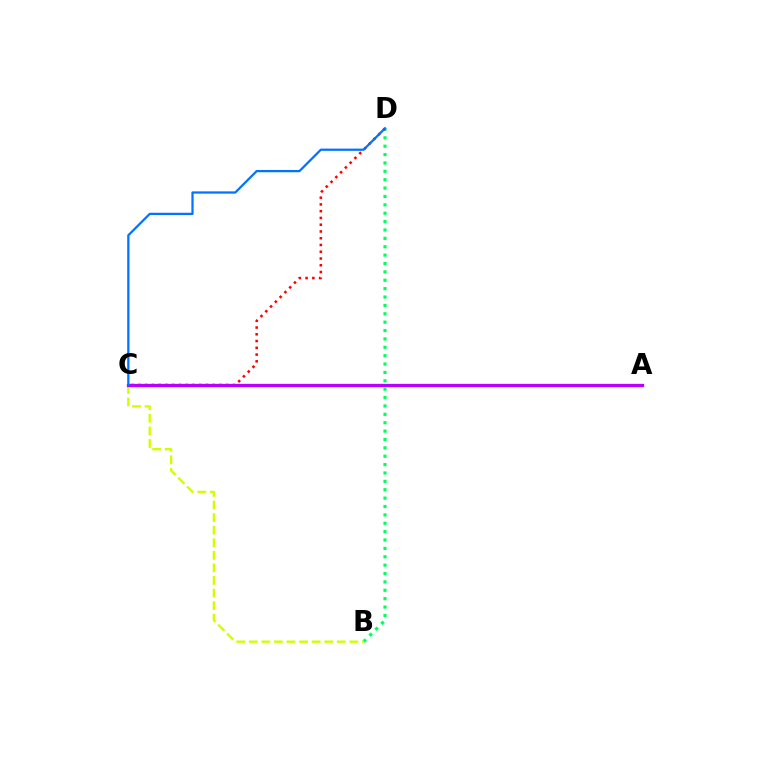{('B', 'D'): [{'color': '#00ff5c', 'line_style': 'dotted', 'thickness': 2.28}], ('C', 'D'): [{'color': '#ff0000', 'line_style': 'dotted', 'thickness': 1.84}, {'color': '#0074ff', 'line_style': 'solid', 'thickness': 1.62}], ('B', 'C'): [{'color': '#d1ff00', 'line_style': 'dashed', 'thickness': 1.71}], ('A', 'C'): [{'color': '#b900ff', 'line_style': 'solid', 'thickness': 2.37}]}